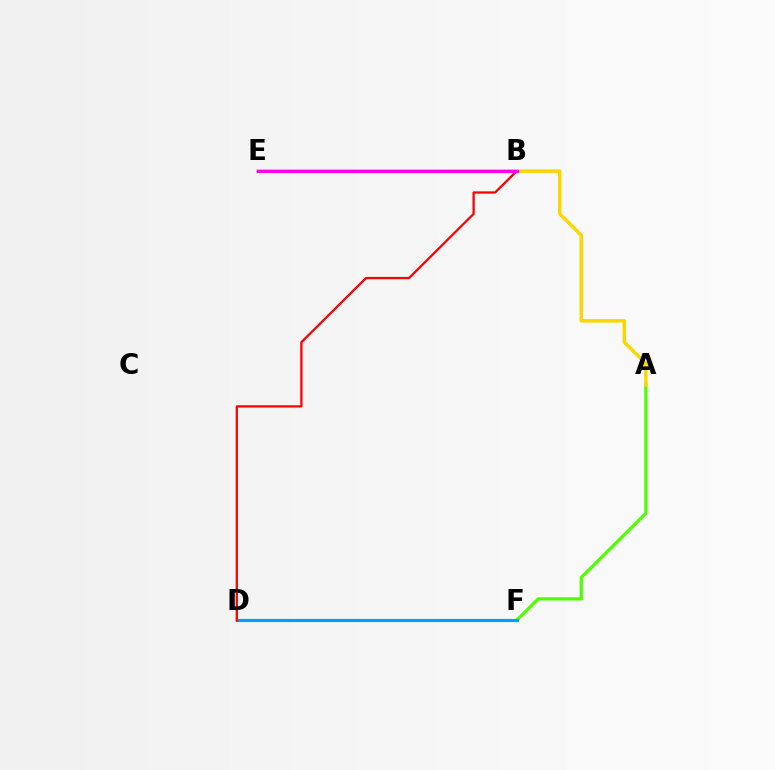{('A', 'F'): [{'color': '#4fff00', 'line_style': 'solid', 'thickness': 2.32}], ('B', 'E'): [{'color': '#3700ff', 'line_style': 'solid', 'thickness': 1.79}, {'color': '#00ff86', 'line_style': 'dashed', 'thickness': 2.06}, {'color': '#ff00ed', 'line_style': 'solid', 'thickness': 2.21}], ('D', 'F'): [{'color': '#009eff', 'line_style': 'solid', 'thickness': 2.28}], ('B', 'D'): [{'color': '#ff0000', 'line_style': 'solid', 'thickness': 1.64}], ('A', 'B'): [{'color': '#ffd500', 'line_style': 'solid', 'thickness': 2.49}]}